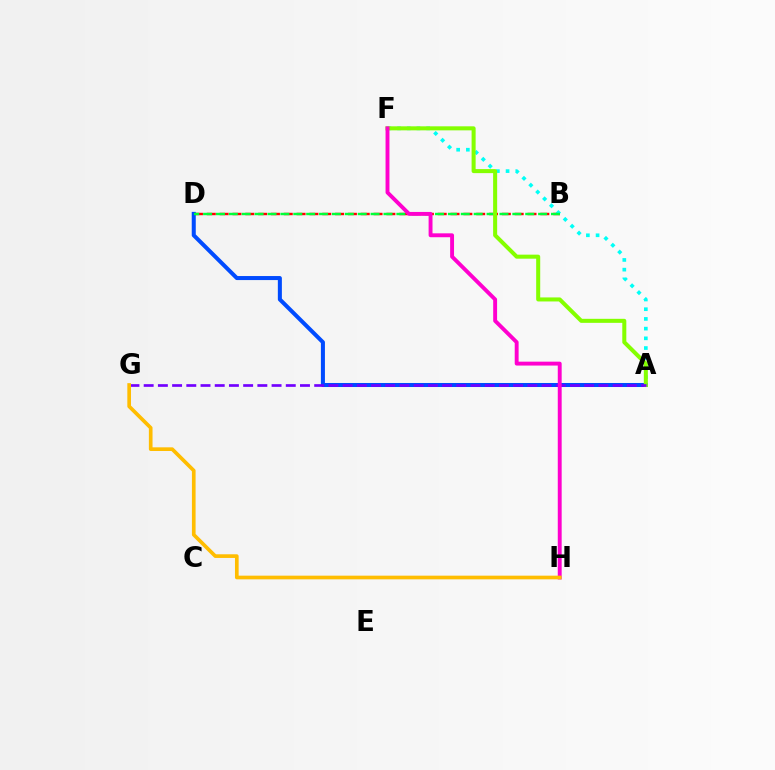{('B', 'D'): [{'color': '#ff0000', 'line_style': 'dashed', 'thickness': 1.74}, {'color': '#00ff39', 'line_style': 'dashed', 'thickness': 1.75}], ('A', 'F'): [{'color': '#00fff6', 'line_style': 'dotted', 'thickness': 2.64}, {'color': '#84ff00', 'line_style': 'solid', 'thickness': 2.9}], ('A', 'D'): [{'color': '#004bff', 'line_style': 'solid', 'thickness': 2.9}], ('A', 'G'): [{'color': '#7200ff', 'line_style': 'dashed', 'thickness': 1.93}], ('F', 'H'): [{'color': '#ff00cf', 'line_style': 'solid', 'thickness': 2.8}], ('G', 'H'): [{'color': '#ffbd00', 'line_style': 'solid', 'thickness': 2.64}]}